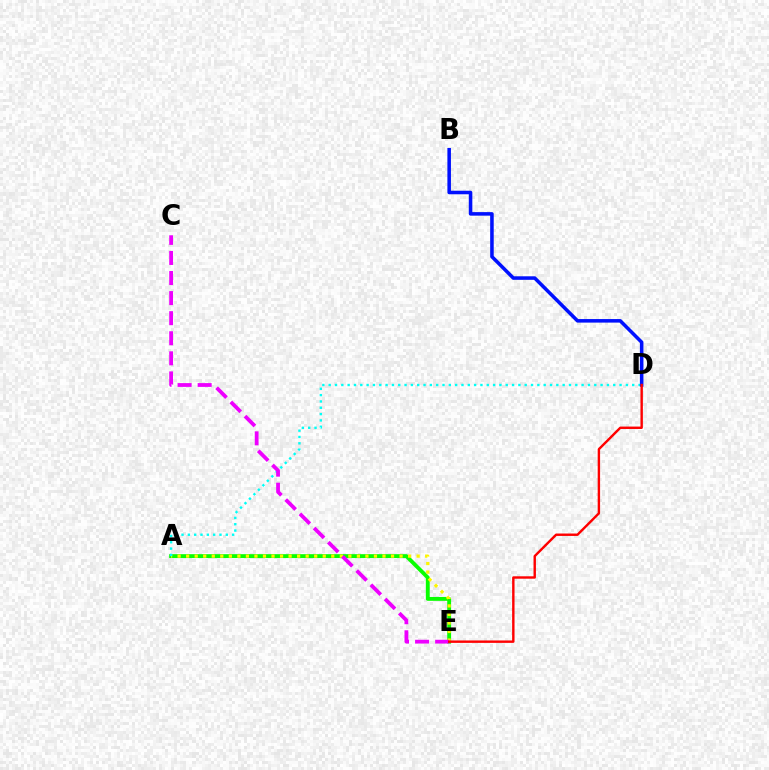{('A', 'E'): [{'color': '#08ff00', 'line_style': 'solid', 'thickness': 2.79}, {'color': '#fcf500', 'line_style': 'dotted', 'thickness': 2.32}], ('A', 'D'): [{'color': '#00fff6', 'line_style': 'dotted', 'thickness': 1.72}], ('B', 'D'): [{'color': '#0010ff', 'line_style': 'solid', 'thickness': 2.55}], ('C', 'E'): [{'color': '#ee00ff', 'line_style': 'dashed', 'thickness': 2.73}], ('D', 'E'): [{'color': '#ff0000', 'line_style': 'solid', 'thickness': 1.74}]}